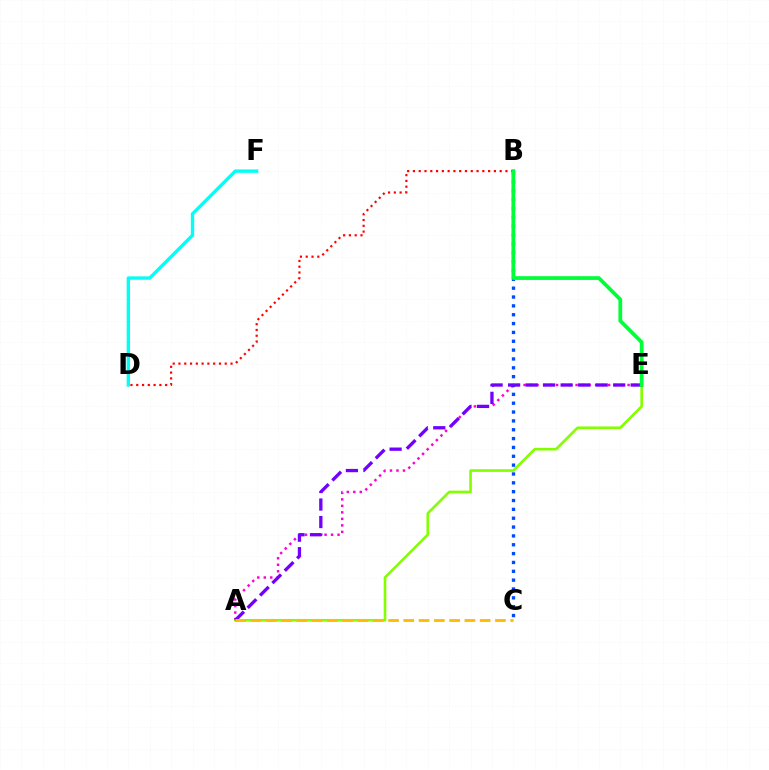{('A', 'E'): [{'color': '#ff00cf', 'line_style': 'dotted', 'thickness': 1.77}, {'color': '#84ff00', 'line_style': 'solid', 'thickness': 1.9}, {'color': '#7200ff', 'line_style': 'dashed', 'thickness': 2.38}], ('B', 'C'): [{'color': '#004bff', 'line_style': 'dotted', 'thickness': 2.4}], ('B', 'D'): [{'color': '#ff0000', 'line_style': 'dotted', 'thickness': 1.57}], ('A', 'C'): [{'color': '#ffbd00', 'line_style': 'dashed', 'thickness': 2.07}], ('D', 'F'): [{'color': '#00fff6', 'line_style': 'solid', 'thickness': 2.43}], ('B', 'E'): [{'color': '#00ff39', 'line_style': 'solid', 'thickness': 2.71}]}